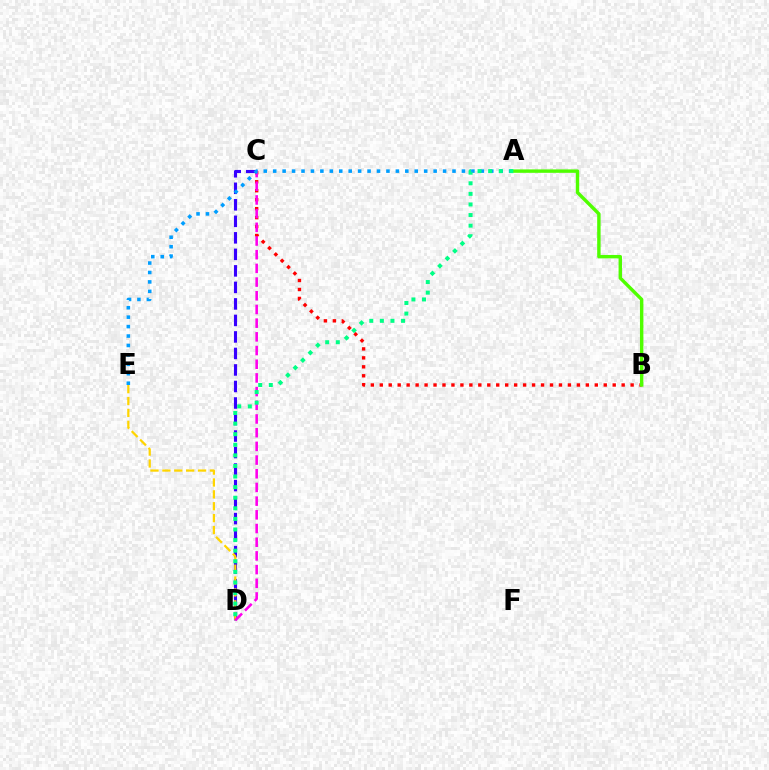{('C', 'D'): [{'color': '#3700ff', 'line_style': 'dashed', 'thickness': 2.24}, {'color': '#ff00ed', 'line_style': 'dashed', 'thickness': 1.86}], ('B', 'C'): [{'color': '#ff0000', 'line_style': 'dotted', 'thickness': 2.43}], ('D', 'E'): [{'color': '#ffd500', 'line_style': 'dashed', 'thickness': 1.61}], ('A', 'B'): [{'color': '#4fff00', 'line_style': 'solid', 'thickness': 2.46}], ('A', 'E'): [{'color': '#009eff', 'line_style': 'dotted', 'thickness': 2.56}], ('A', 'D'): [{'color': '#00ff86', 'line_style': 'dotted', 'thickness': 2.88}]}